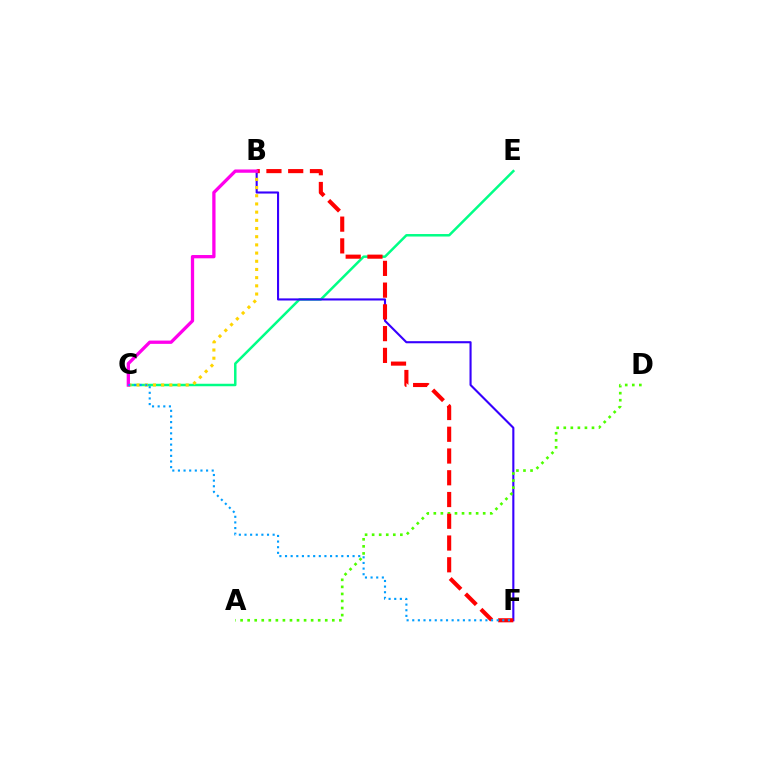{('C', 'E'): [{'color': '#00ff86', 'line_style': 'solid', 'thickness': 1.8}], ('B', 'F'): [{'color': '#3700ff', 'line_style': 'solid', 'thickness': 1.52}, {'color': '#ff0000', 'line_style': 'dashed', 'thickness': 2.96}], ('A', 'D'): [{'color': '#4fff00', 'line_style': 'dotted', 'thickness': 1.92}], ('B', 'C'): [{'color': '#ffd500', 'line_style': 'dotted', 'thickness': 2.23}, {'color': '#ff00ed', 'line_style': 'solid', 'thickness': 2.37}], ('C', 'F'): [{'color': '#009eff', 'line_style': 'dotted', 'thickness': 1.53}]}